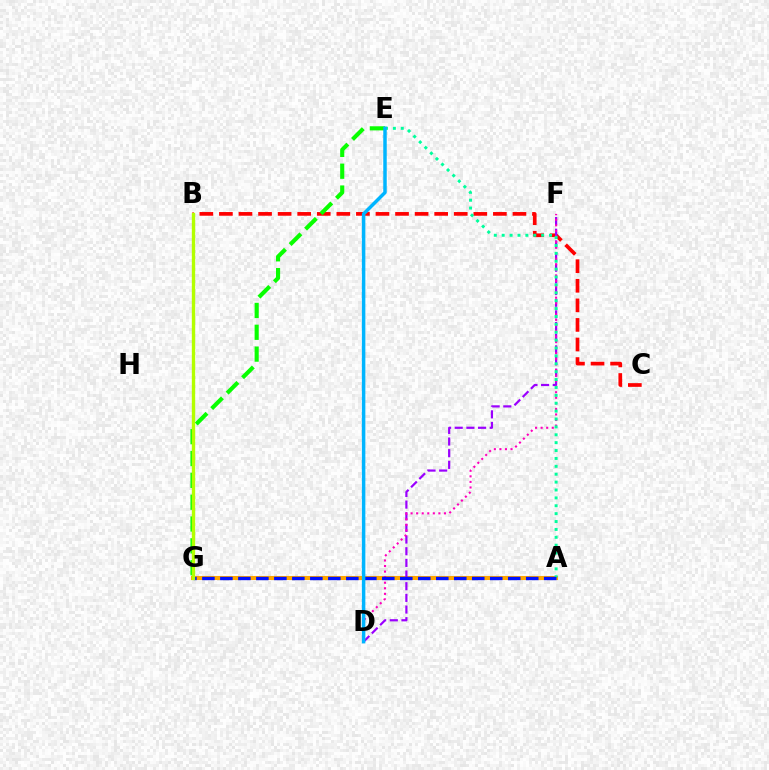{('A', 'G'): [{'color': '#ffa500', 'line_style': 'solid', 'thickness': 2.93}, {'color': '#0010ff', 'line_style': 'dashed', 'thickness': 2.44}], ('B', 'C'): [{'color': '#ff0000', 'line_style': 'dashed', 'thickness': 2.66}], ('D', 'F'): [{'color': '#9b00ff', 'line_style': 'dashed', 'thickness': 1.58}, {'color': '#ff00bd', 'line_style': 'dotted', 'thickness': 1.51}], ('A', 'E'): [{'color': '#00ff9d', 'line_style': 'dotted', 'thickness': 2.14}], ('E', 'G'): [{'color': '#08ff00', 'line_style': 'dashed', 'thickness': 2.97}], ('D', 'E'): [{'color': '#00b5ff', 'line_style': 'solid', 'thickness': 2.51}], ('B', 'G'): [{'color': '#b3ff00', 'line_style': 'solid', 'thickness': 2.41}]}